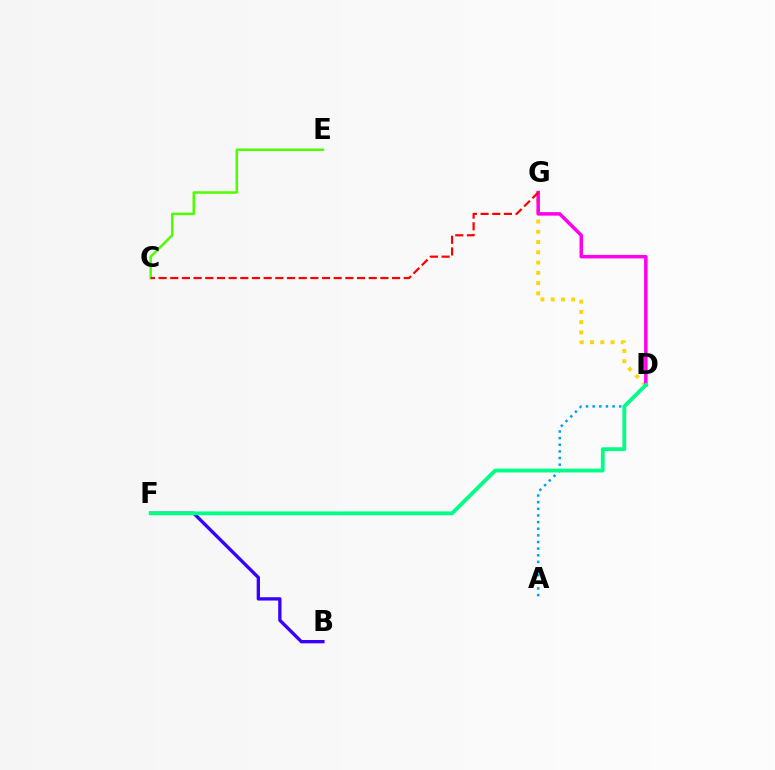{('D', 'G'): [{'color': '#ffd500', 'line_style': 'dotted', 'thickness': 2.79}, {'color': '#ff00ed', 'line_style': 'solid', 'thickness': 2.52}], ('C', 'E'): [{'color': '#4fff00', 'line_style': 'solid', 'thickness': 1.81}], ('C', 'G'): [{'color': '#ff0000', 'line_style': 'dashed', 'thickness': 1.59}], ('B', 'F'): [{'color': '#3700ff', 'line_style': 'solid', 'thickness': 2.39}], ('A', 'D'): [{'color': '#009eff', 'line_style': 'dotted', 'thickness': 1.8}], ('D', 'F'): [{'color': '#00ff86', 'line_style': 'solid', 'thickness': 2.75}]}